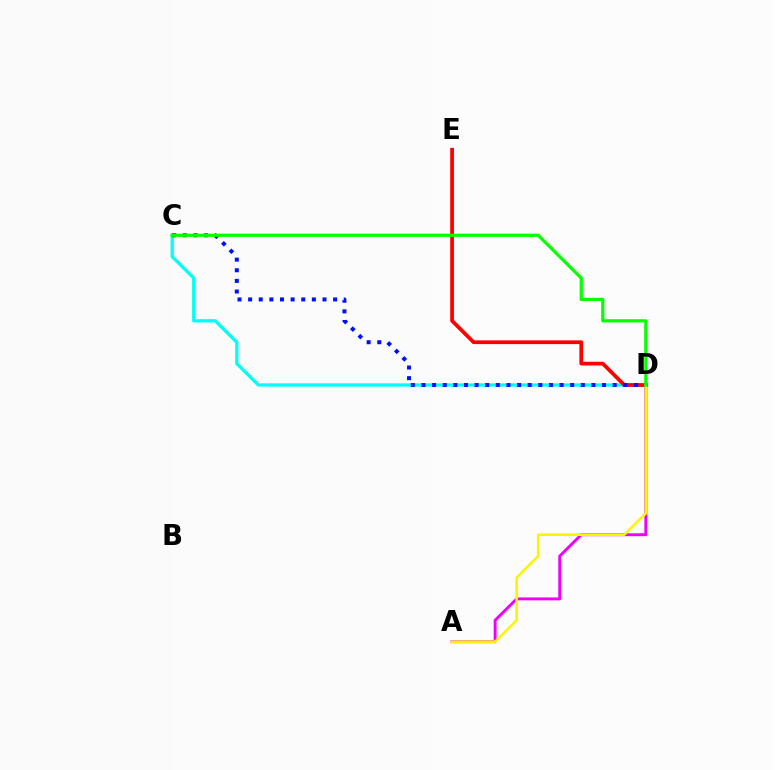{('A', 'D'): [{'color': '#ee00ff', 'line_style': 'solid', 'thickness': 2.1}, {'color': '#fcf500', 'line_style': 'solid', 'thickness': 1.86}], ('C', 'D'): [{'color': '#00fff6', 'line_style': 'solid', 'thickness': 2.34}, {'color': '#0010ff', 'line_style': 'dotted', 'thickness': 2.89}, {'color': '#08ff00', 'line_style': 'solid', 'thickness': 2.32}], ('D', 'E'): [{'color': '#ff0000', 'line_style': 'solid', 'thickness': 2.69}]}